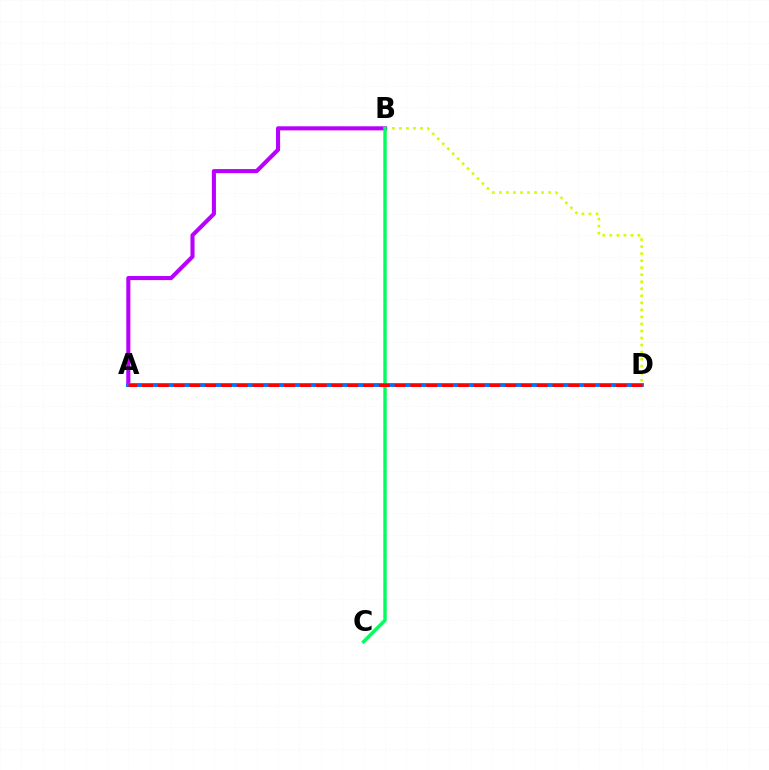{('B', 'D'): [{'color': '#d1ff00', 'line_style': 'dotted', 'thickness': 1.91}], ('A', 'B'): [{'color': '#b900ff', 'line_style': 'solid', 'thickness': 2.94}], ('B', 'C'): [{'color': '#00ff5c', 'line_style': 'solid', 'thickness': 2.46}], ('A', 'D'): [{'color': '#0074ff', 'line_style': 'solid', 'thickness': 2.76}, {'color': '#ff0000', 'line_style': 'dashed', 'thickness': 2.15}]}